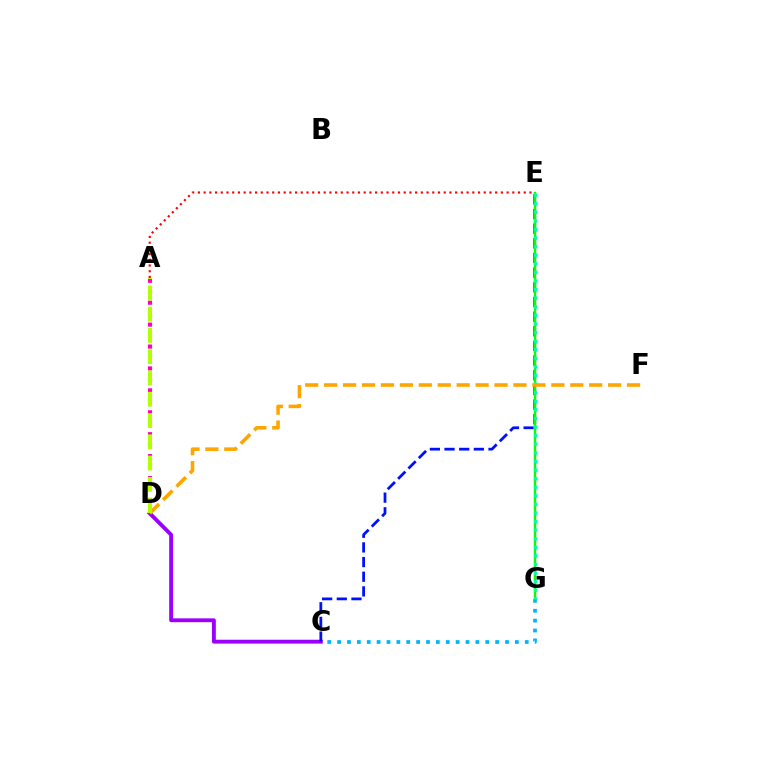{('C', 'G'): [{'color': '#00b5ff', 'line_style': 'dotted', 'thickness': 2.68}], ('C', 'D'): [{'color': '#9b00ff', 'line_style': 'solid', 'thickness': 2.78}], ('A', 'E'): [{'color': '#ff0000', 'line_style': 'dotted', 'thickness': 1.55}], ('C', 'E'): [{'color': '#0010ff', 'line_style': 'dashed', 'thickness': 1.99}], ('E', 'G'): [{'color': '#08ff00', 'line_style': 'solid', 'thickness': 1.75}, {'color': '#00ff9d', 'line_style': 'dotted', 'thickness': 2.33}], ('A', 'D'): [{'color': '#ff00bd', 'line_style': 'dotted', 'thickness': 2.98}, {'color': '#b3ff00', 'line_style': 'dashed', 'thickness': 2.89}], ('D', 'F'): [{'color': '#ffa500', 'line_style': 'dashed', 'thickness': 2.57}]}